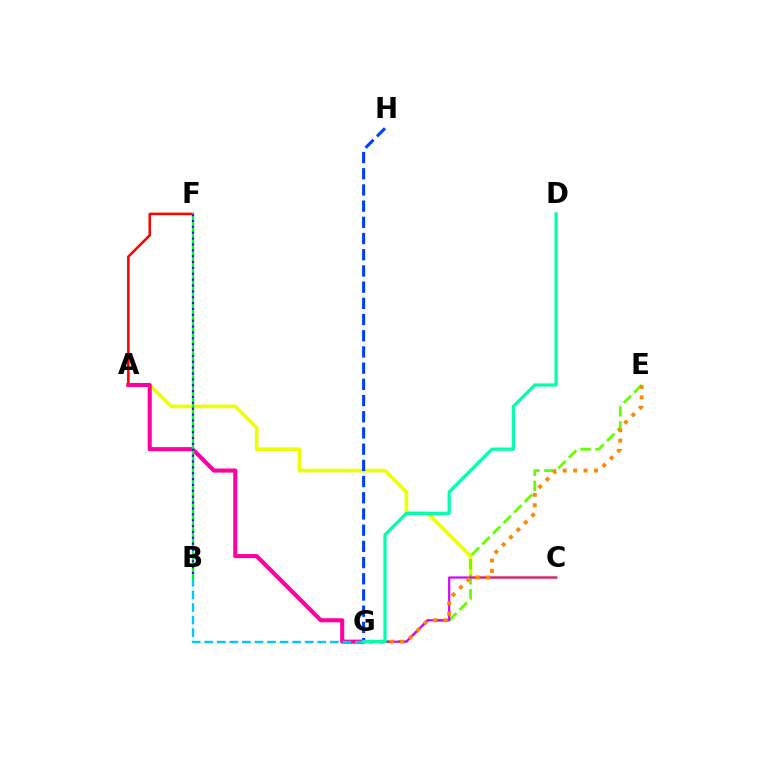{('A', 'F'): [{'color': '#ff0000', 'line_style': 'solid', 'thickness': 1.82}], ('A', 'C'): [{'color': '#eeff00', 'line_style': 'solid', 'thickness': 2.62}], ('G', 'H'): [{'color': '#003fff', 'line_style': 'dashed', 'thickness': 2.2}], ('E', 'G'): [{'color': '#66ff00', 'line_style': 'dashed', 'thickness': 2.04}, {'color': '#ff8800', 'line_style': 'dotted', 'thickness': 2.83}], ('A', 'G'): [{'color': '#ff00a0', 'line_style': 'solid', 'thickness': 2.95}], ('C', 'G'): [{'color': '#d600ff', 'line_style': 'solid', 'thickness': 1.57}], ('B', 'G'): [{'color': '#00c7ff', 'line_style': 'dashed', 'thickness': 1.71}], ('D', 'G'): [{'color': '#00ffaf', 'line_style': 'solid', 'thickness': 2.32}], ('B', 'F'): [{'color': '#00ff27', 'line_style': 'solid', 'thickness': 1.64}, {'color': '#4f00ff', 'line_style': 'dotted', 'thickness': 1.59}]}